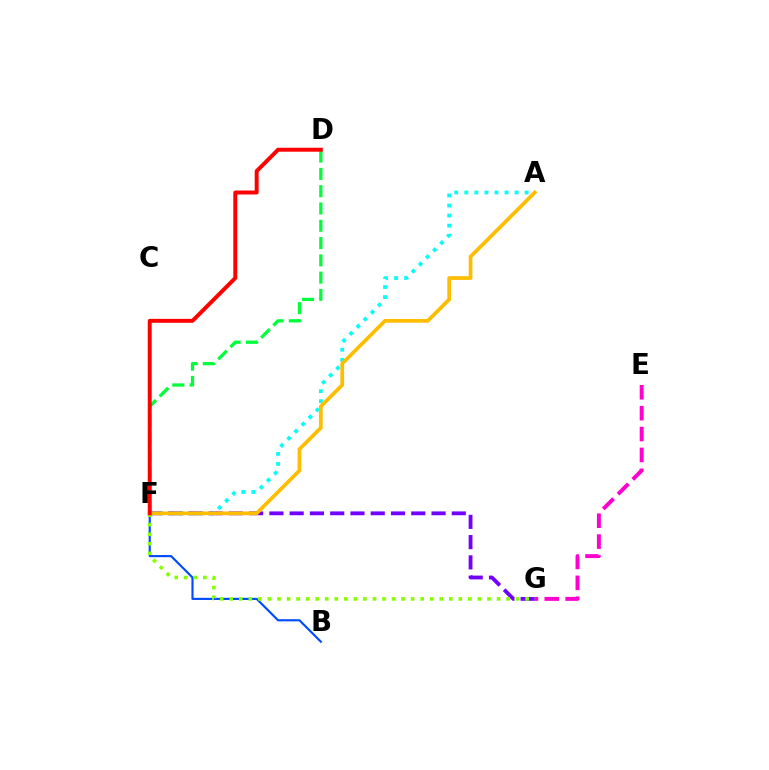{('A', 'F'): [{'color': '#00fff6', 'line_style': 'dotted', 'thickness': 2.73}, {'color': '#ffbd00', 'line_style': 'solid', 'thickness': 2.69}], ('D', 'F'): [{'color': '#00ff39', 'line_style': 'dashed', 'thickness': 2.35}, {'color': '#ff0000', 'line_style': 'solid', 'thickness': 2.84}], ('B', 'F'): [{'color': '#004bff', 'line_style': 'solid', 'thickness': 1.55}], ('E', 'G'): [{'color': '#ff00cf', 'line_style': 'dashed', 'thickness': 2.84}], ('F', 'G'): [{'color': '#7200ff', 'line_style': 'dashed', 'thickness': 2.75}, {'color': '#84ff00', 'line_style': 'dotted', 'thickness': 2.59}]}